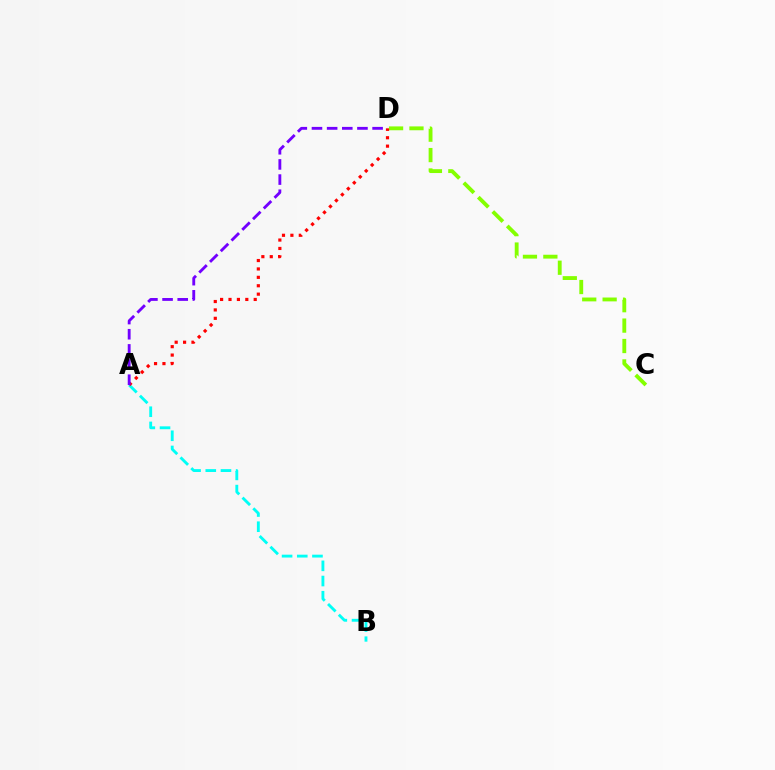{('C', 'D'): [{'color': '#84ff00', 'line_style': 'dashed', 'thickness': 2.77}], ('A', 'B'): [{'color': '#00fff6', 'line_style': 'dashed', 'thickness': 2.06}], ('A', 'D'): [{'color': '#ff0000', 'line_style': 'dotted', 'thickness': 2.28}, {'color': '#7200ff', 'line_style': 'dashed', 'thickness': 2.06}]}